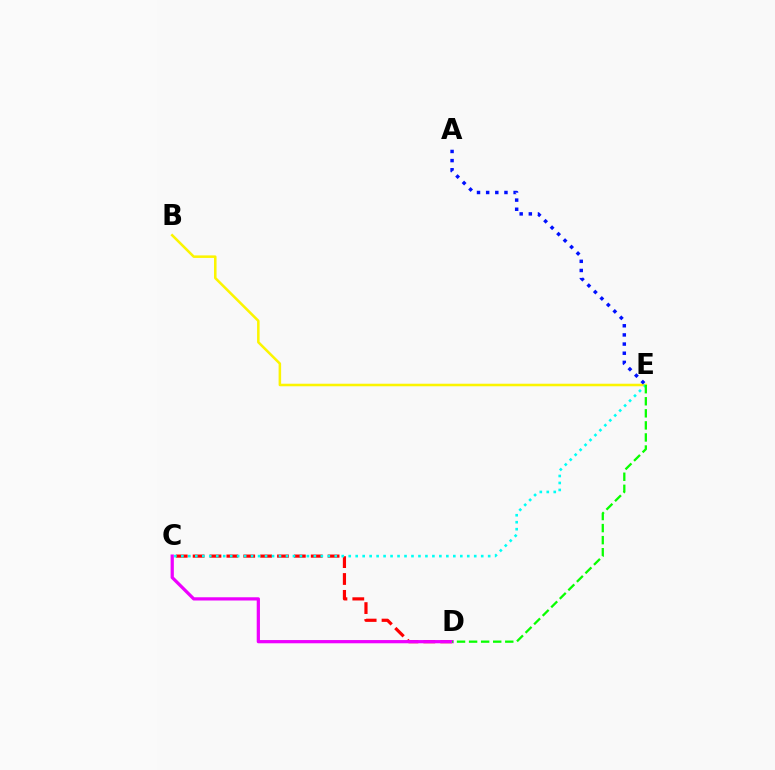{('B', 'E'): [{'color': '#fcf500', 'line_style': 'solid', 'thickness': 1.83}], ('C', 'D'): [{'color': '#ff0000', 'line_style': 'dashed', 'thickness': 2.29}, {'color': '#ee00ff', 'line_style': 'solid', 'thickness': 2.33}], ('C', 'E'): [{'color': '#00fff6', 'line_style': 'dotted', 'thickness': 1.89}], ('A', 'E'): [{'color': '#0010ff', 'line_style': 'dotted', 'thickness': 2.49}], ('D', 'E'): [{'color': '#08ff00', 'line_style': 'dashed', 'thickness': 1.64}]}